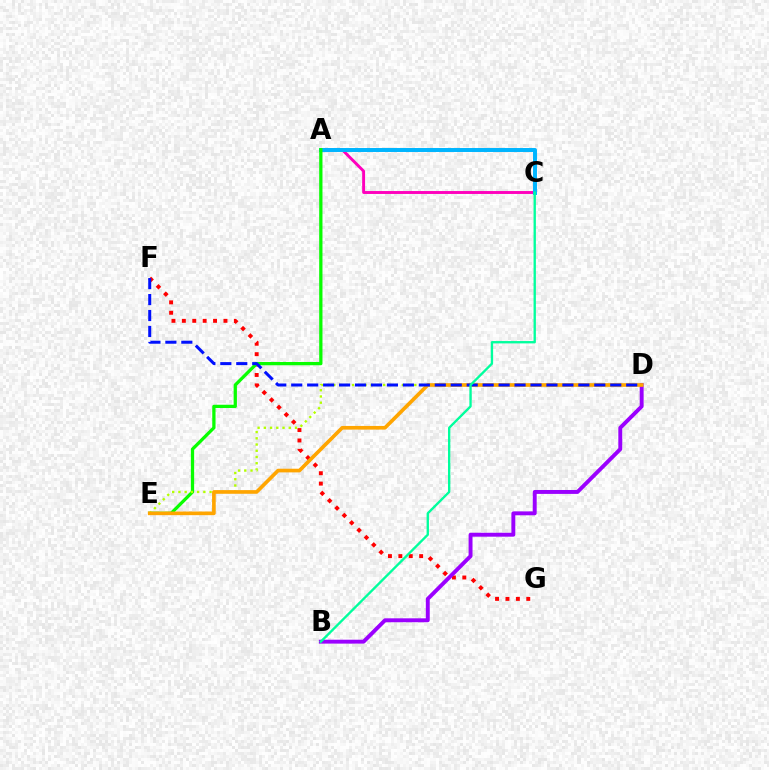{('F', 'G'): [{'color': '#ff0000', 'line_style': 'dotted', 'thickness': 2.83}], ('A', 'C'): [{'color': '#ff00bd', 'line_style': 'solid', 'thickness': 2.09}, {'color': '#00b5ff', 'line_style': 'solid', 'thickness': 2.86}], ('A', 'E'): [{'color': '#08ff00', 'line_style': 'solid', 'thickness': 2.36}], ('B', 'D'): [{'color': '#9b00ff', 'line_style': 'solid', 'thickness': 2.82}], ('D', 'E'): [{'color': '#b3ff00', 'line_style': 'dotted', 'thickness': 1.69}, {'color': '#ffa500', 'line_style': 'solid', 'thickness': 2.63}], ('D', 'F'): [{'color': '#0010ff', 'line_style': 'dashed', 'thickness': 2.17}], ('B', 'C'): [{'color': '#00ff9d', 'line_style': 'solid', 'thickness': 1.69}]}